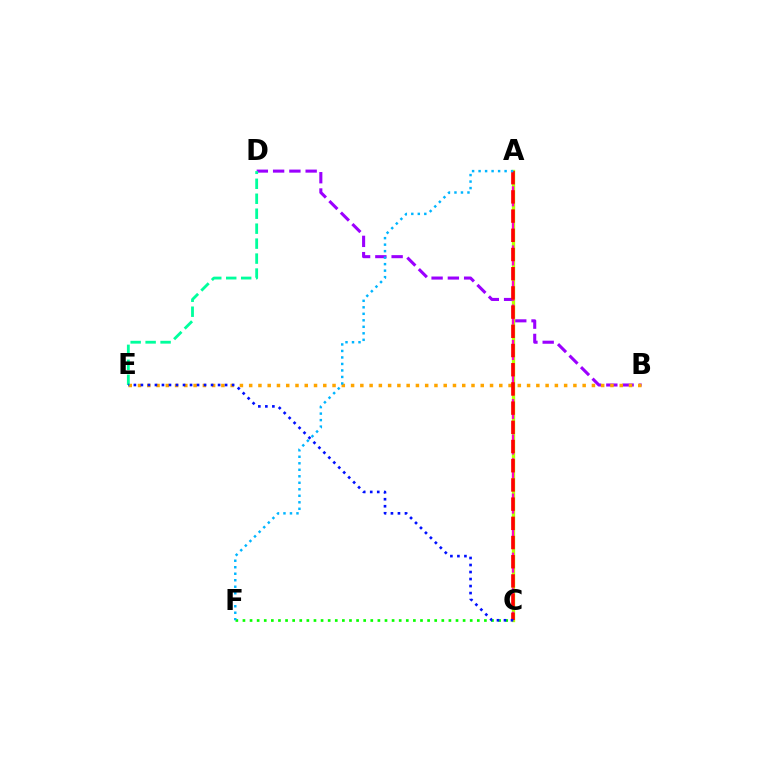{('B', 'D'): [{'color': '#9b00ff', 'line_style': 'dashed', 'thickness': 2.21}], ('C', 'F'): [{'color': '#08ff00', 'line_style': 'dotted', 'thickness': 1.93}], ('A', 'C'): [{'color': '#b3ff00', 'line_style': 'solid', 'thickness': 2.4}, {'color': '#ff00bd', 'line_style': 'dashed', 'thickness': 1.61}, {'color': '#ff0000', 'line_style': 'dashed', 'thickness': 2.61}], ('B', 'E'): [{'color': '#ffa500', 'line_style': 'dotted', 'thickness': 2.52}], ('D', 'E'): [{'color': '#00ff9d', 'line_style': 'dashed', 'thickness': 2.03}], ('C', 'E'): [{'color': '#0010ff', 'line_style': 'dotted', 'thickness': 1.91}], ('A', 'F'): [{'color': '#00b5ff', 'line_style': 'dotted', 'thickness': 1.77}]}